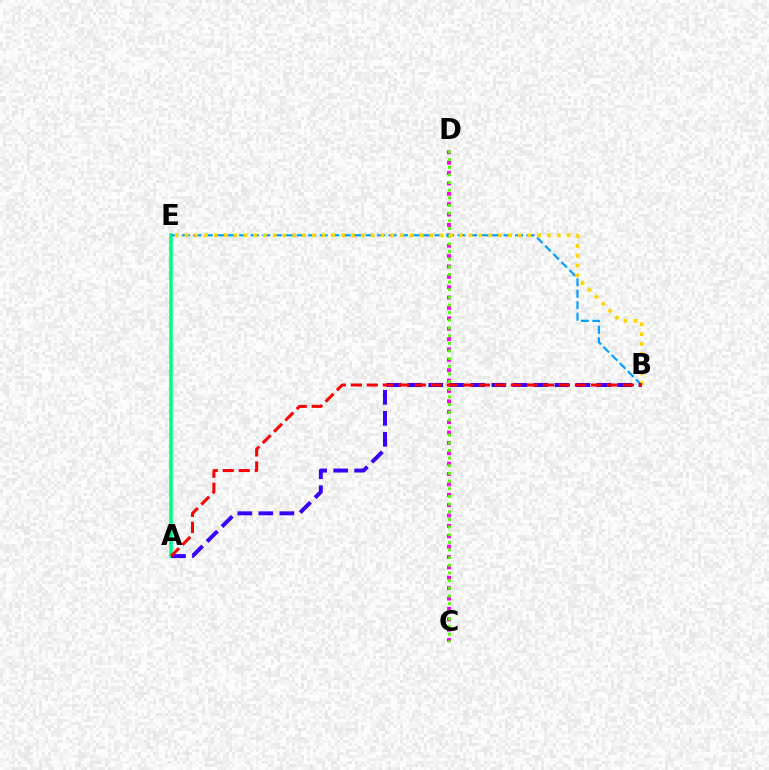{('C', 'D'): [{'color': '#ff00ed', 'line_style': 'dotted', 'thickness': 2.82}, {'color': '#4fff00', 'line_style': 'dotted', 'thickness': 2.08}], ('A', 'E'): [{'color': '#00ff86', 'line_style': 'solid', 'thickness': 2.59}], ('B', 'E'): [{'color': '#009eff', 'line_style': 'dashed', 'thickness': 1.56}, {'color': '#ffd500', 'line_style': 'dotted', 'thickness': 2.66}], ('A', 'B'): [{'color': '#3700ff', 'line_style': 'dashed', 'thickness': 2.86}, {'color': '#ff0000', 'line_style': 'dashed', 'thickness': 2.17}]}